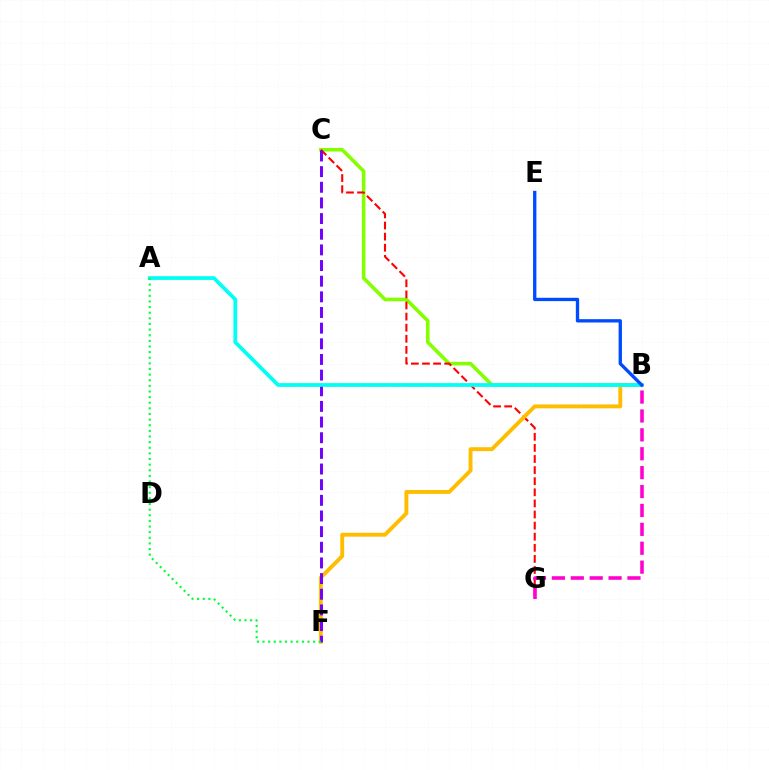{('B', 'C'): [{'color': '#84ff00', 'line_style': 'solid', 'thickness': 2.56}], ('C', 'G'): [{'color': '#ff0000', 'line_style': 'dashed', 'thickness': 1.51}], ('B', 'F'): [{'color': '#ffbd00', 'line_style': 'solid', 'thickness': 2.8}], ('B', 'G'): [{'color': '#ff00cf', 'line_style': 'dashed', 'thickness': 2.57}], ('C', 'F'): [{'color': '#7200ff', 'line_style': 'dashed', 'thickness': 2.13}], ('A', 'B'): [{'color': '#00fff6', 'line_style': 'solid', 'thickness': 2.7}], ('B', 'E'): [{'color': '#004bff', 'line_style': 'solid', 'thickness': 2.4}], ('A', 'F'): [{'color': '#00ff39', 'line_style': 'dotted', 'thickness': 1.53}]}